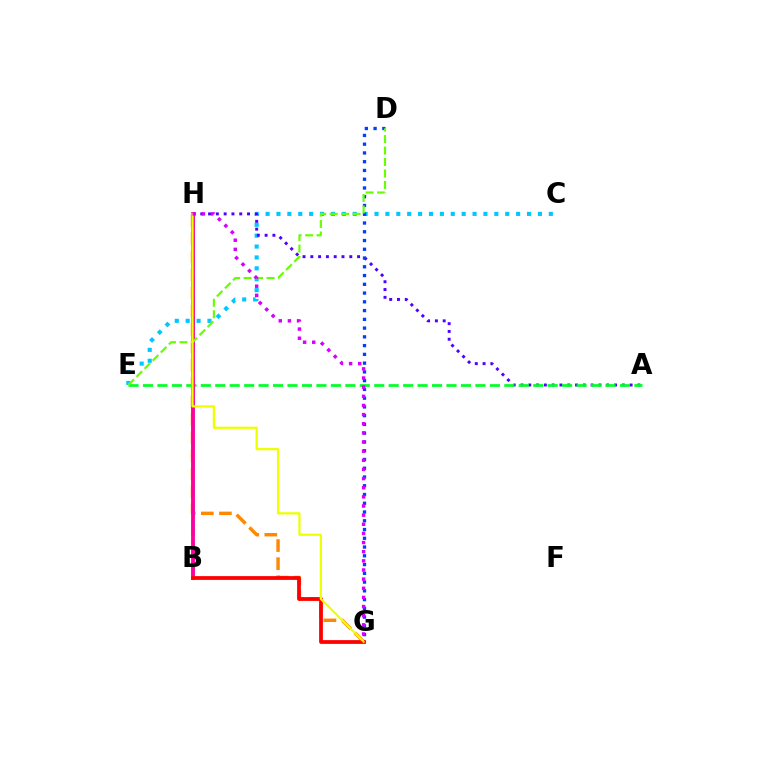{('G', 'H'): [{'color': '#ff8800', 'line_style': 'dashed', 'thickness': 2.46}, {'color': '#eeff00', 'line_style': 'solid', 'thickness': 1.61}, {'color': '#d600ff', 'line_style': 'dotted', 'thickness': 2.48}], ('C', 'E'): [{'color': '#00c7ff', 'line_style': 'dotted', 'thickness': 2.96}], ('A', 'H'): [{'color': '#4f00ff', 'line_style': 'dotted', 'thickness': 2.12}], ('B', 'H'): [{'color': '#00ffaf', 'line_style': 'dashed', 'thickness': 2.78}, {'color': '#ff00a0', 'line_style': 'solid', 'thickness': 2.76}], ('D', 'G'): [{'color': '#003fff', 'line_style': 'dotted', 'thickness': 2.38}], ('A', 'E'): [{'color': '#00ff27', 'line_style': 'dashed', 'thickness': 1.96}], ('D', 'E'): [{'color': '#66ff00', 'line_style': 'dashed', 'thickness': 1.56}], ('B', 'G'): [{'color': '#ff0000', 'line_style': 'solid', 'thickness': 2.71}]}